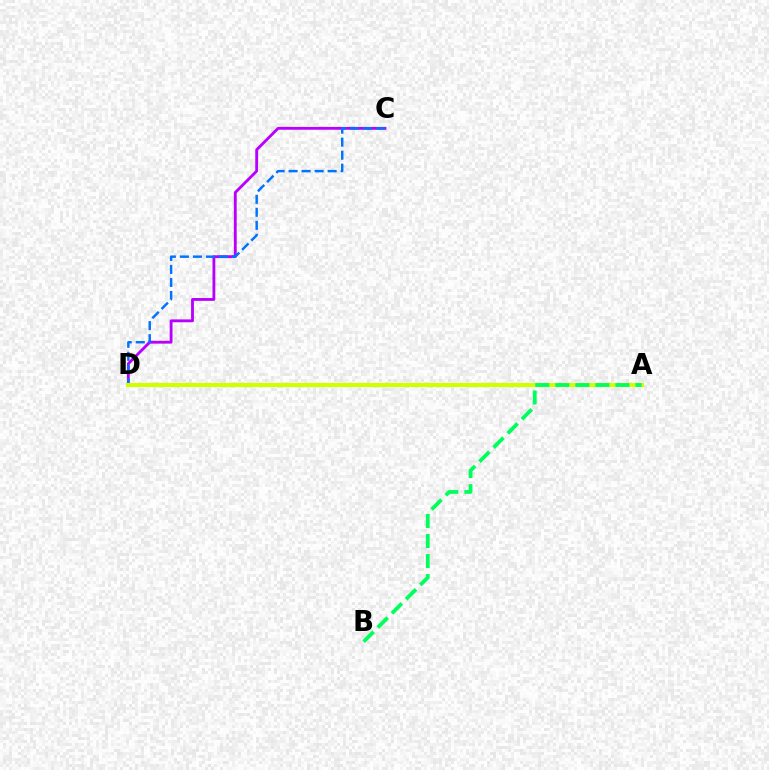{('A', 'D'): [{'color': '#ff0000', 'line_style': 'dotted', 'thickness': 1.72}, {'color': '#d1ff00', 'line_style': 'solid', 'thickness': 2.97}], ('C', 'D'): [{'color': '#b900ff', 'line_style': 'solid', 'thickness': 2.05}, {'color': '#0074ff', 'line_style': 'dashed', 'thickness': 1.77}], ('A', 'B'): [{'color': '#00ff5c', 'line_style': 'dashed', 'thickness': 2.72}]}